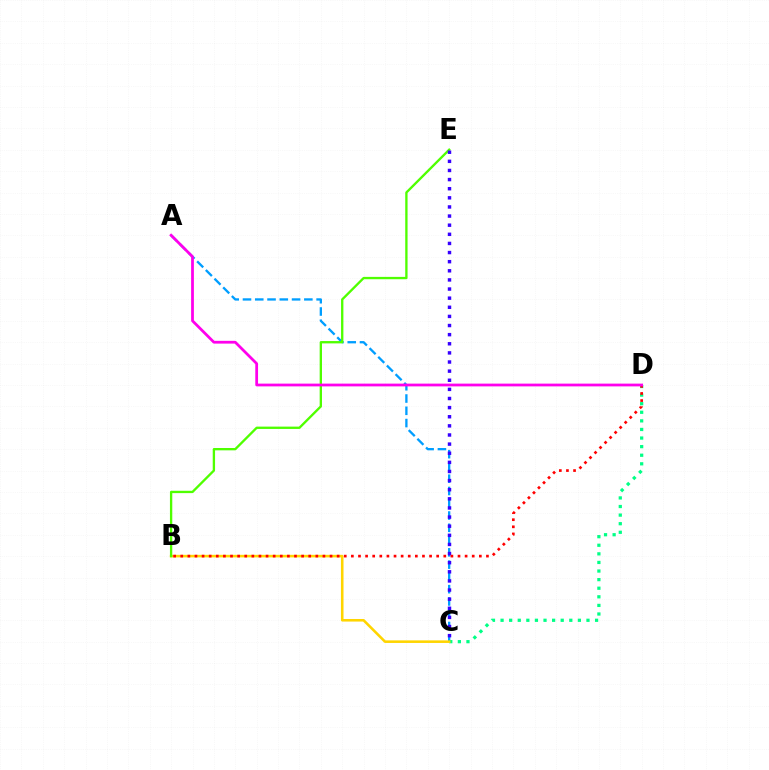{('A', 'C'): [{'color': '#009eff', 'line_style': 'dashed', 'thickness': 1.67}], ('C', 'D'): [{'color': '#00ff86', 'line_style': 'dotted', 'thickness': 2.33}], ('B', 'C'): [{'color': '#ffd500', 'line_style': 'solid', 'thickness': 1.85}], ('B', 'E'): [{'color': '#4fff00', 'line_style': 'solid', 'thickness': 1.68}], ('C', 'E'): [{'color': '#3700ff', 'line_style': 'dotted', 'thickness': 2.48}], ('B', 'D'): [{'color': '#ff0000', 'line_style': 'dotted', 'thickness': 1.93}], ('A', 'D'): [{'color': '#ff00ed', 'line_style': 'solid', 'thickness': 1.99}]}